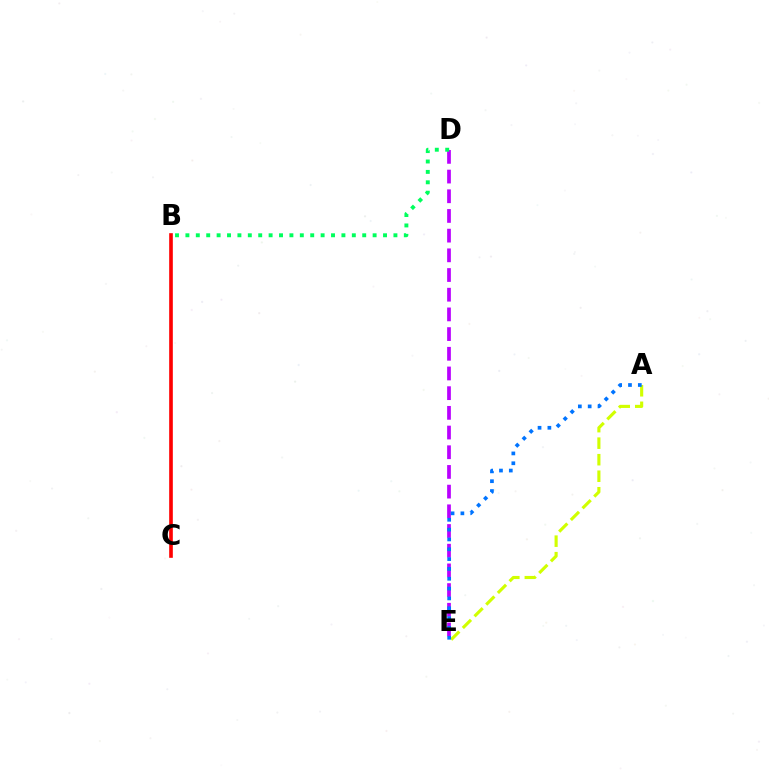{('B', 'C'): [{'color': '#ff0000', 'line_style': 'solid', 'thickness': 2.62}], ('D', 'E'): [{'color': '#b900ff', 'line_style': 'dashed', 'thickness': 2.68}], ('B', 'D'): [{'color': '#00ff5c', 'line_style': 'dotted', 'thickness': 2.83}], ('A', 'E'): [{'color': '#d1ff00', 'line_style': 'dashed', 'thickness': 2.25}, {'color': '#0074ff', 'line_style': 'dotted', 'thickness': 2.67}]}